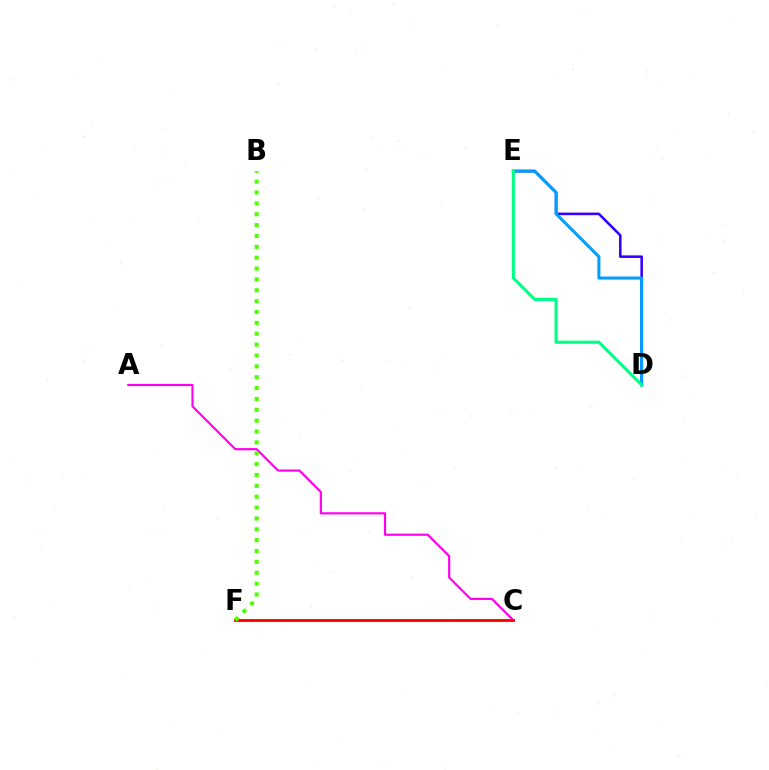{('A', 'C'): [{'color': '#ff00ed', 'line_style': 'solid', 'thickness': 1.57}], ('C', 'F'): [{'color': '#ffd500', 'line_style': 'dotted', 'thickness': 1.64}, {'color': '#ff0000', 'line_style': 'solid', 'thickness': 2.05}], ('D', 'E'): [{'color': '#3700ff', 'line_style': 'solid', 'thickness': 1.86}, {'color': '#009eff', 'line_style': 'solid', 'thickness': 2.19}, {'color': '#00ff86', 'line_style': 'solid', 'thickness': 2.25}], ('B', 'F'): [{'color': '#4fff00', 'line_style': 'dotted', 'thickness': 2.95}]}